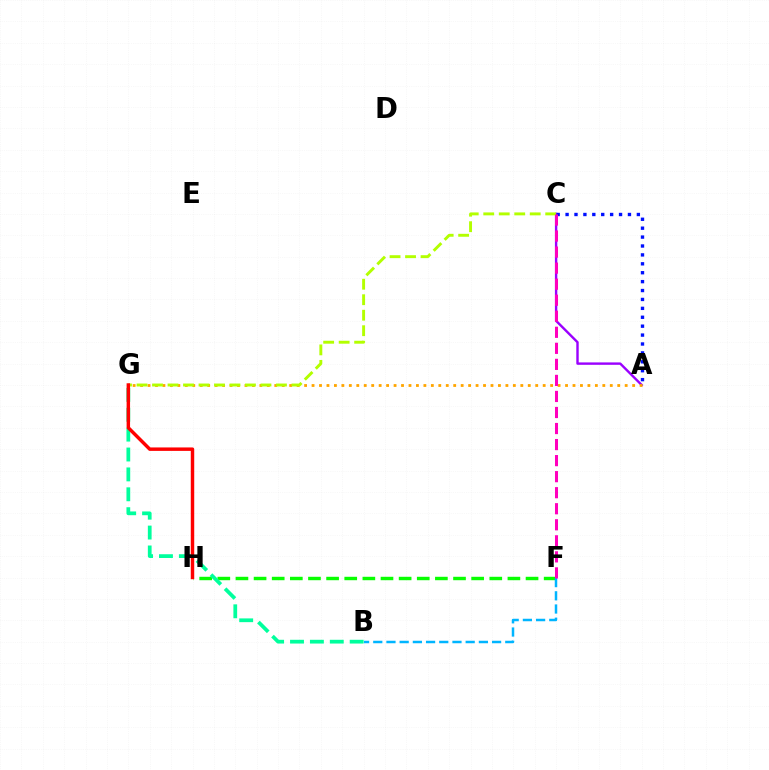{('F', 'H'): [{'color': '#08ff00', 'line_style': 'dashed', 'thickness': 2.46}], ('B', 'F'): [{'color': '#00b5ff', 'line_style': 'dashed', 'thickness': 1.79}], ('A', 'C'): [{'color': '#9b00ff', 'line_style': 'solid', 'thickness': 1.73}, {'color': '#0010ff', 'line_style': 'dotted', 'thickness': 2.42}], ('B', 'G'): [{'color': '#00ff9d', 'line_style': 'dashed', 'thickness': 2.7}], ('A', 'G'): [{'color': '#ffa500', 'line_style': 'dotted', 'thickness': 2.03}], ('C', 'G'): [{'color': '#b3ff00', 'line_style': 'dashed', 'thickness': 2.1}], ('G', 'H'): [{'color': '#ff0000', 'line_style': 'solid', 'thickness': 2.48}], ('C', 'F'): [{'color': '#ff00bd', 'line_style': 'dashed', 'thickness': 2.18}]}